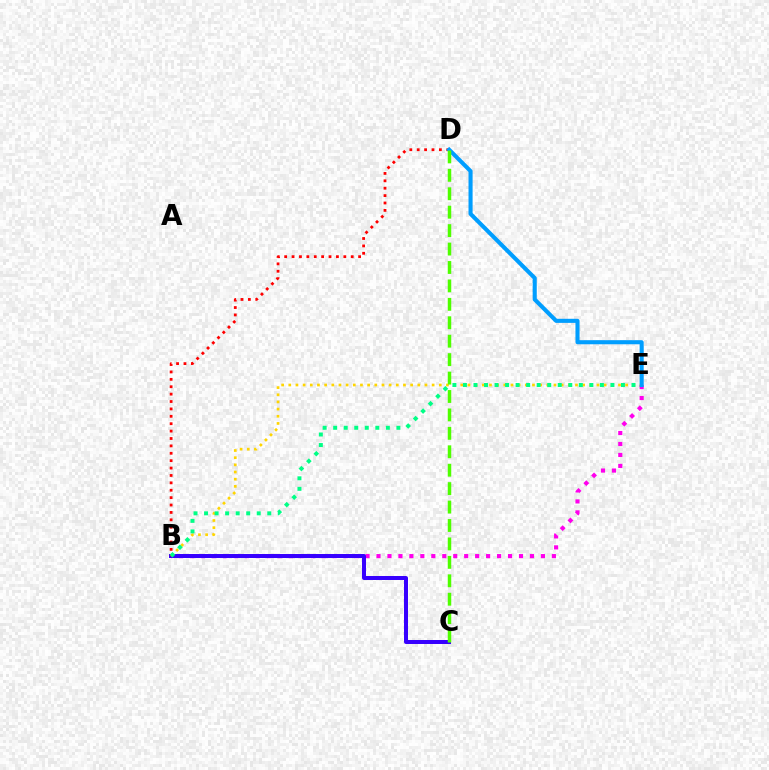{('B', 'E'): [{'color': '#ff00ed', 'line_style': 'dotted', 'thickness': 2.98}, {'color': '#ffd500', 'line_style': 'dotted', 'thickness': 1.95}, {'color': '#00ff86', 'line_style': 'dotted', 'thickness': 2.86}], ('B', 'C'): [{'color': '#3700ff', 'line_style': 'solid', 'thickness': 2.87}], ('B', 'D'): [{'color': '#ff0000', 'line_style': 'dotted', 'thickness': 2.01}], ('D', 'E'): [{'color': '#009eff', 'line_style': 'solid', 'thickness': 2.94}], ('C', 'D'): [{'color': '#4fff00', 'line_style': 'dashed', 'thickness': 2.5}]}